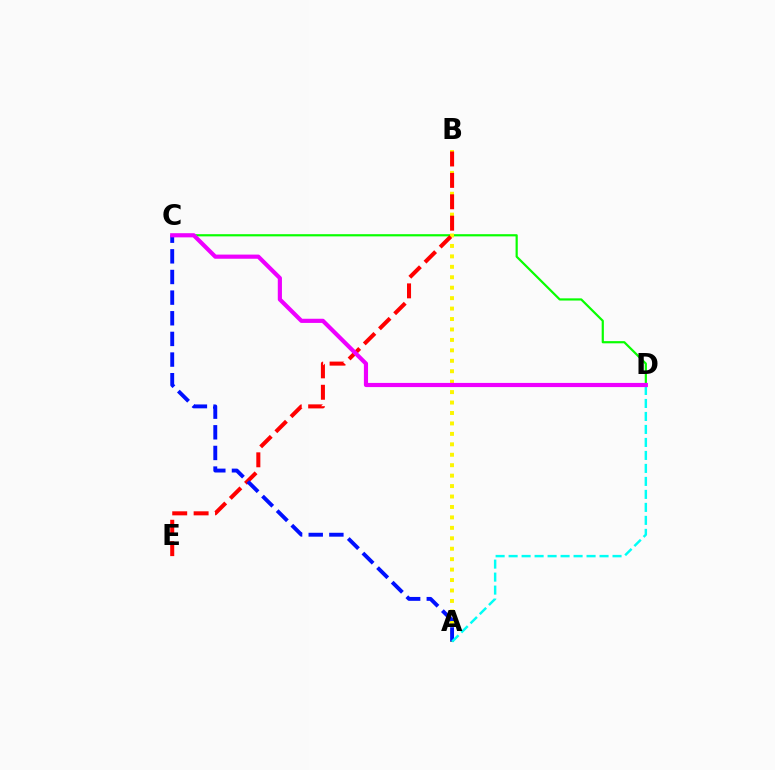{('C', 'D'): [{'color': '#08ff00', 'line_style': 'solid', 'thickness': 1.58}, {'color': '#ee00ff', 'line_style': 'solid', 'thickness': 3.0}], ('A', 'B'): [{'color': '#fcf500', 'line_style': 'dotted', 'thickness': 2.84}], ('B', 'E'): [{'color': '#ff0000', 'line_style': 'dashed', 'thickness': 2.91}], ('A', 'C'): [{'color': '#0010ff', 'line_style': 'dashed', 'thickness': 2.8}], ('A', 'D'): [{'color': '#00fff6', 'line_style': 'dashed', 'thickness': 1.76}]}